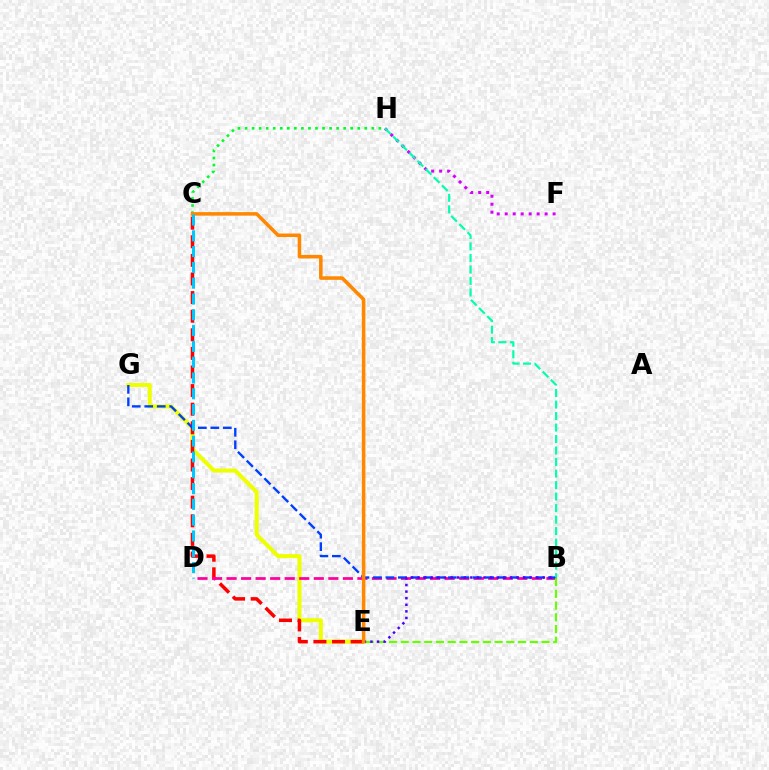{('E', 'G'): [{'color': '#eeff00', 'line_style': 'solid', 'thickness': 2.91}], ('F', 'H'): [{'color': '#d600ff', 'line_style': 'dotted', 'thickness': 2.17}], ('C', 'E'): [{'color': '#ff0000', 'line_style': 'dashed', 'thickness': 2.53}, {'color': '#ff8800', 'line_style': 'solid', 'thickness': 2.55}], ('B', 'D'): [{'color': '#ff00a0', 'line_style': 'dashed', 'thickness': 1.98}], ('C', 'H'): [{'color': '#00ff27', 'line_style': 'dotted', 'thickness': 1.91}], ('B', 'G'): [{'color': '#003fff', 'line_style': 'dashed', 'thickness': 1.7}], ('B', 'E'): [{'color': '#66ff00', 'line_style': 'dashed', 'thickness': 1.59}, {'color': '#4f00ff', 'line_style': 'dotted', 'thickness': 1.79}], ('C', 'D'): [{'color': '#00c7ff', 'line_style': 'dashed', 'thickness': 2.15}], ('B', 'H'): [{'color': '#00ffaf', 'line_style': 'dashed', 'thickness': 1.56}]}